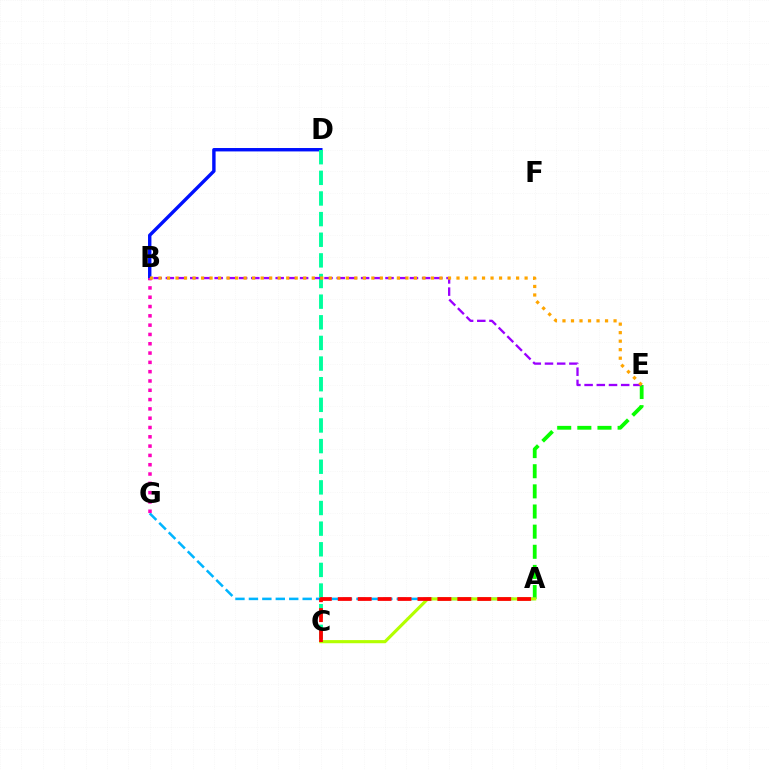{('A', 'E'): [{'color': '#08ff00', 'line_style': 'dashed', 'thickness': 2.74}], ('B', 'D'): [{'color': '#0010ff', 'line_style': 'solid', 'thickness': 2.45}], ('C', 'D'): [{'color': '#00ff9d', 'line_style': 'dashed', 'thickness': 2.8}], ('A', 'G'): [{'color': '#00b5ff', 'line_style': 'dashed', 'thickness': 1.83}], ('A', 'C'): [{'color': '#b3ff00', 'line_style': 'solid', 'thickness': 2.26}, {'color': '#ff0000', 'line_style': 'dashed', 'thickness': 2.71}], ('B', 'G'): [{'color': '#ff00bd', 'line_style': 'dotted', 'thickness': 2.53}], ('B', 'E'): [{'color': '#9b00ff', 'line_style': 'dashed', 'thickness': 1.66}, {'color': '#ffa500', 'line_style': 'dotted', 'thickness': 2.31}]}